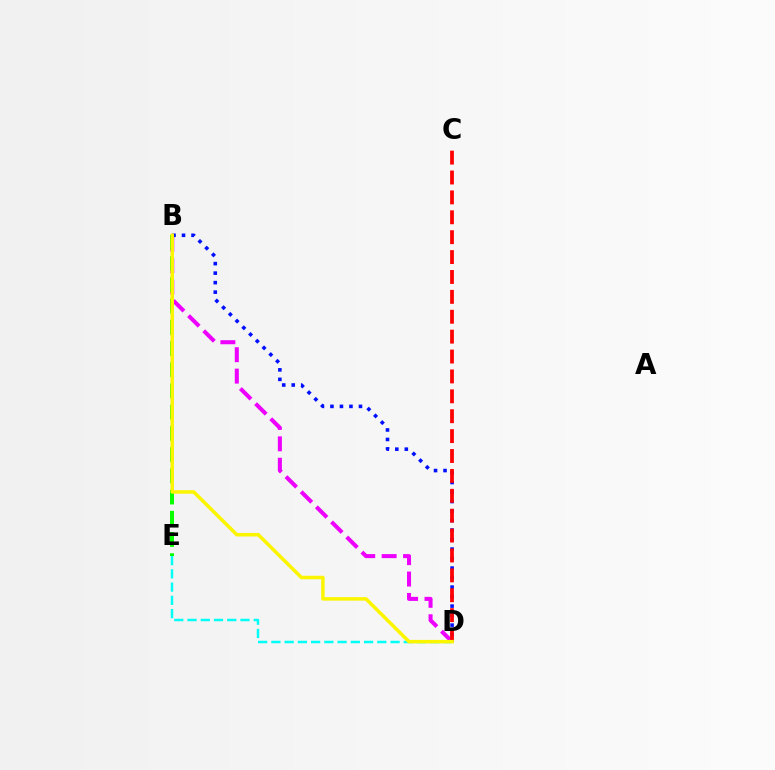{('B', 'D'): [{'color': '#0010ff', 'line_style': 'dotted', 'thickness': 2.58}, {'color': '#ee00ff', 'line_style': 'dashed', 'thickness': 2.91}, {'color': '#fcf500', 'line_style': 'solid', 'thickness': 2.52}], ('B', 'E'): [{'color': '#08ff00', 'line_style': 'dashed', 'thickness': 2.88}], ('C', 'D'): [{'color': '#ff0000', 'line_style': 'dashed', 'thickness': 2.7}], ('D', 'E'): [{'color': '#00fff6', 'line_style': 'dashed', 'thickness': 1.8}]}